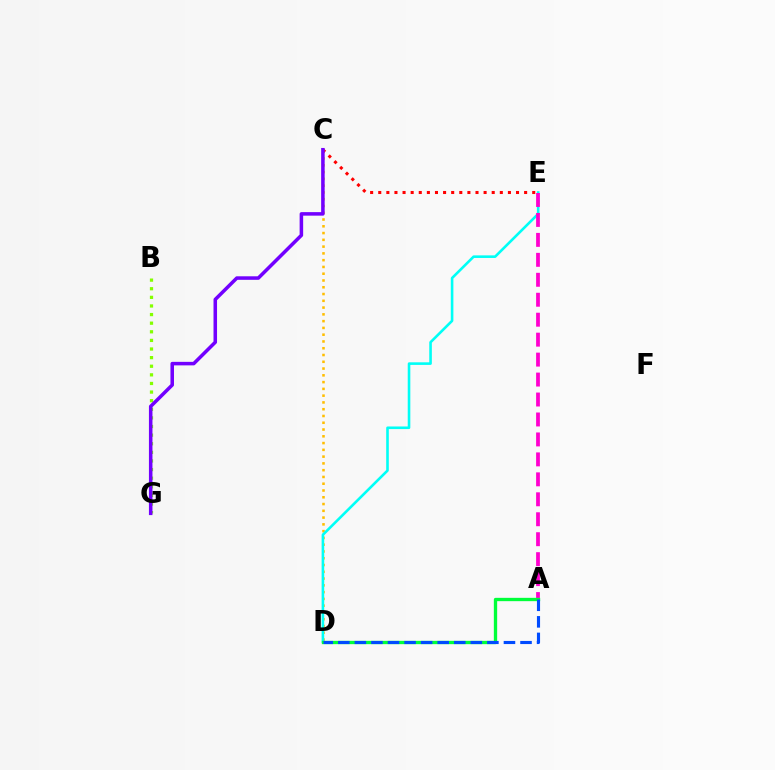{('C', 'D'): [{'color': '#ffbd00', 'line_style': 'dotted', 'thickness': 1.84}], ('D', 'E'): [{'color': '#00fff6', 'line_style': 'solid', 'thickness': 1.87}], ('A', 'E'): [{'color': '#ff00cf', 'line_style': 'dashed', 'thickness': 2.71}], ('A', 'D'): [{'color': '#00ff39', 'line_style': 'solid', 'thickness': 2.39}, {'color': '#004bff', 'line_style': 'dashed', 'thickness': 2.25}], ('C', 'E'): [{'color': '#ff0000', 'line_style': 'dotted', 'thickness': 2.2}], ('B', 'G'): [{'color': '#84ff00', 'line_style': 'dotted', 'thickness': 2.34}], ('C', 'G'): [{'color': '#7200ff', 'line_style': 'solid', 'thickness': 2.54}]}